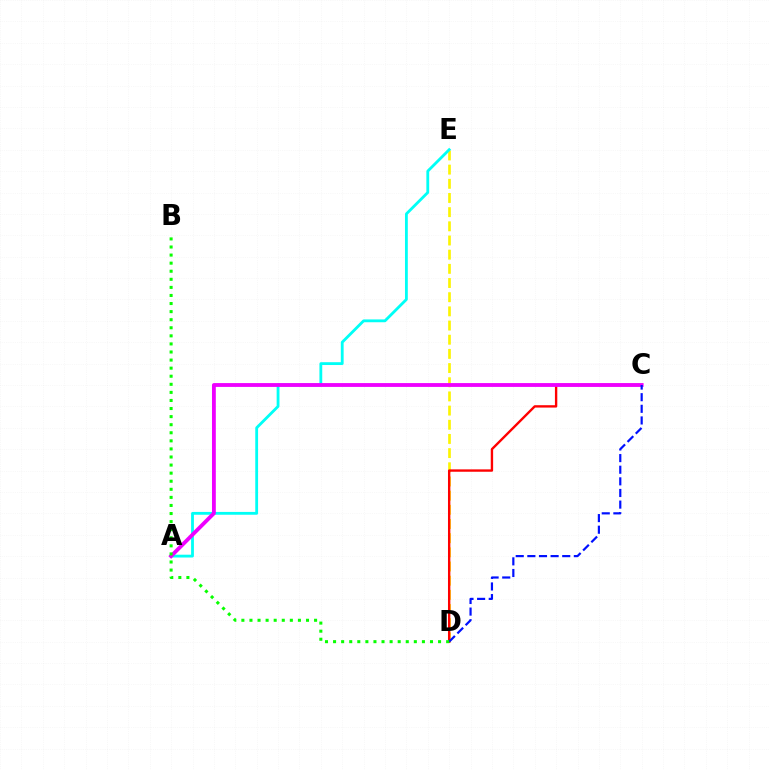{('D', 'E'): [{'color': '#fcf500', 'line_style': 'dashed', 'thickness': 1.93}], ('C', 'D'): [{'color': '#ff0000', 'line_style': 'solid', 'thickness': 1.71}, {'color': '#0010ff', 'line_style': 'dashed', 'thickness': 1.58}], ('A', 'E'): [{'color': '#00fff6', 'line_style': 'solid', 'thickness': 2.03}], ('A', 'C'): [{'color': '#ee00ff', 'line_style': 'solid', 'thickness': 2.76}], ('B', 'D'): [{'color': '#08ff00', 'line_style': 'dotted', 'thickness': 2.19}]}